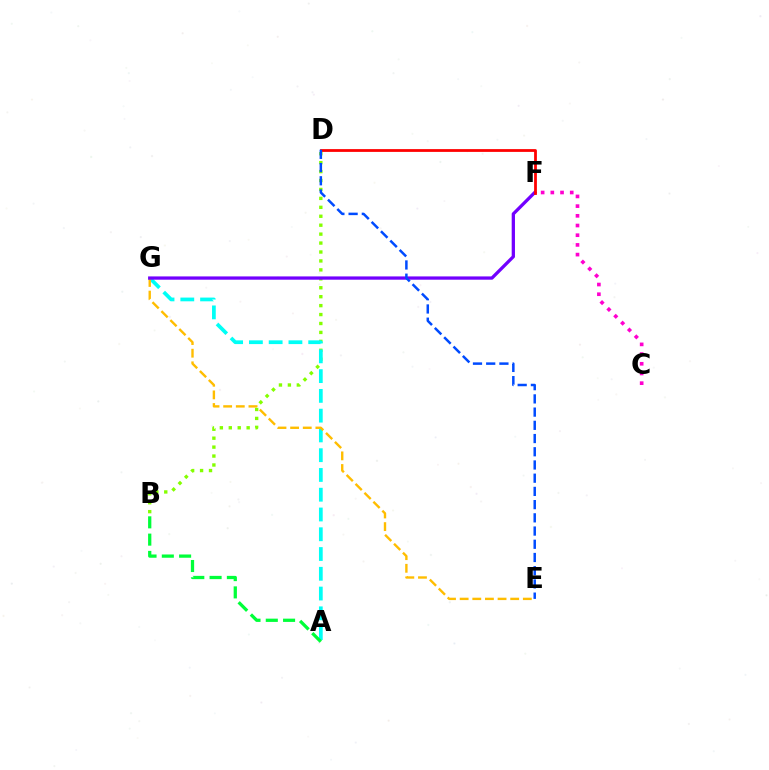{('B', 'D'): [{'color': '#84ff00', 'line_style': 'dotted', 'thickness': 2.43}], ('A', 'G'): [{'color': '#00fff6', 'line_style': 'dashed', 'thickness': 2.69}], ('E', 'G'): [{'color': '#ffbd00', 'line_style': 'dashed', 'thickness': 1.72}], ('F', 'G'): [{'color': '#7200ff', 'line_style': 'solid', 'thickness': 2.36}], ('C', 'F'): [{'color': '#ff00cf', 'line_style': 'dotted', 'thickness': 2.63}], ('D', 'F'): [{'color': '#ff0000', 'line_style': 'solid', 'thickness': 2.0}], ('D', 'E'): [{'color': '#004bff', 'line_style': 'dashed', 'thickness': 1.8}], ('A', 'B'): [{'color': '#00ff39', 'line_style': 'dashed', 'thickness': 2.35}]}